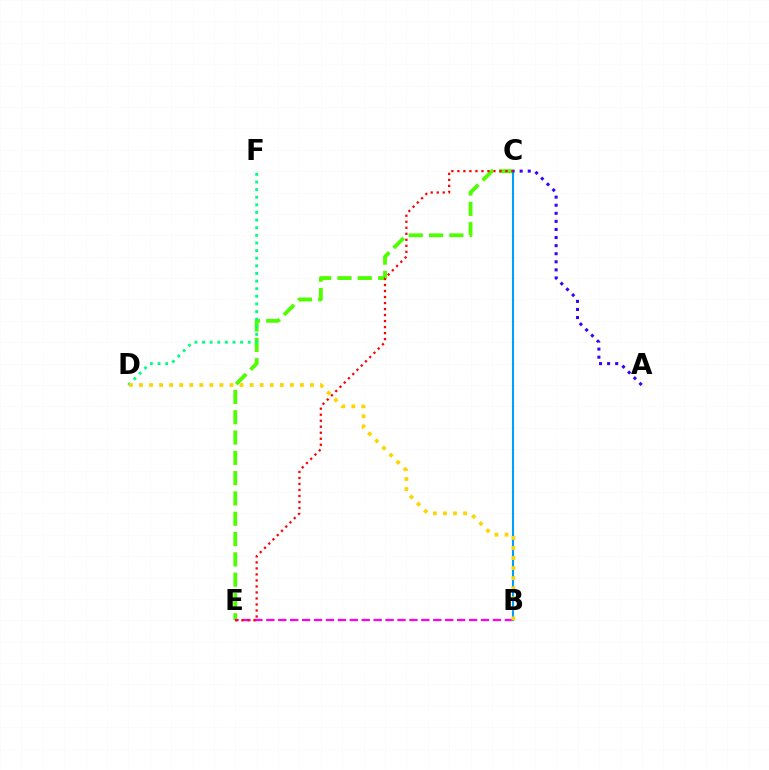{('C', 'E'): [{'color': '#4fff00', 'line_style': 'dashed', 'thickness': 2.76}, {'color': '#ff0000', 'line_style': 'dotted', 'thickness': 1.63}], ('B', 'E'): [{'color': '#ff00ed', 'line_style': 'dashed', 'thickness': 1.62}], ('D', 'F'): [{'color': '#00ff86', 'line_style': 'dotted', 'thickness': 2.07}], ('B', 'C'): [{'color': '#009eff', 'line_style': 'solid', 'thickness': 1.51}], ('B', 'D'): [{'color': '#ffd500', 'line_style': 'dotted', 'thickness': 2.73}], ('A', 'C'): [{'color': '#3700ff', 'line_style': 'dotted', 'thickness': 2.2}]}